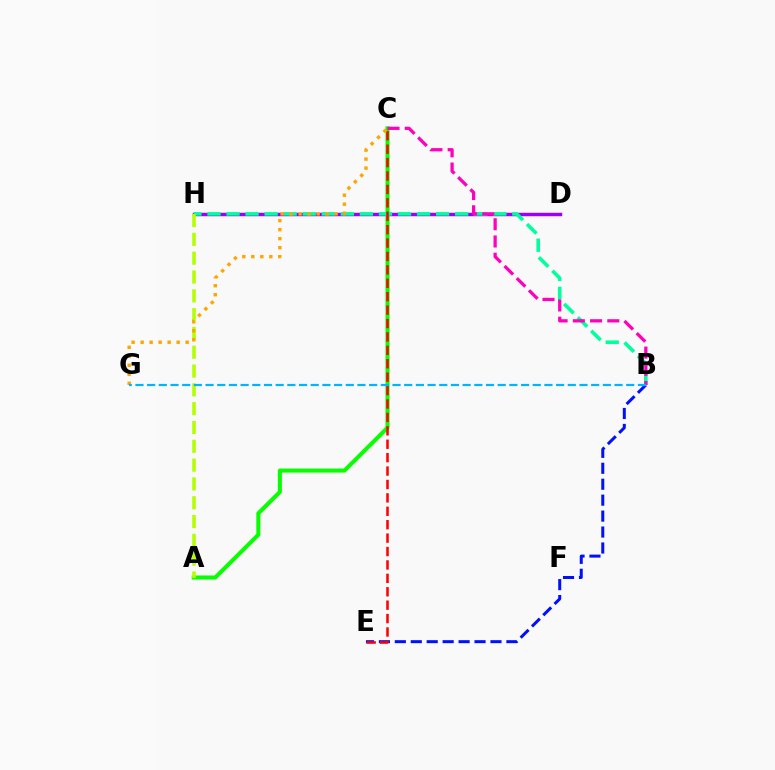{('D', 'H'): [{'color': '#9b00ff', 'line_style': 'solid', 'thickness': 2.48}], ('A', 'C'): [{'color': '#08ff00', 'line_style': 'solid', 'thickness': 2.92}], ('B', 'H'): [{'color': '#00ff9d', 'line_style': 'dashed', 'thickness': 2.59}], ('B', 'E'): [{'color': '#0010ff', 'line_style': 'dashed', 'thickness': 2.17}], ('C', 'E'): [{'color': '#ff0000', 'line_style': 'dashed', 'thickness': 1.82}], ('A', 'H'): [{'color': '#b3ff00', 'line_style': 'dashed', 'thickness': 2.56}], ('B', 'C'): [{'color': '#ff00bd', 'line_style': 'dashed', 'thickness': 2.34}], ('C', 'G'): [{'color': '#ffa500', 'line_style': 'dotted', 'thickness': 2.45}], ('B', 'G'): [{'color': '#00b5ff', 'line_style': 'dashed', 'thickness': 1.59}]}